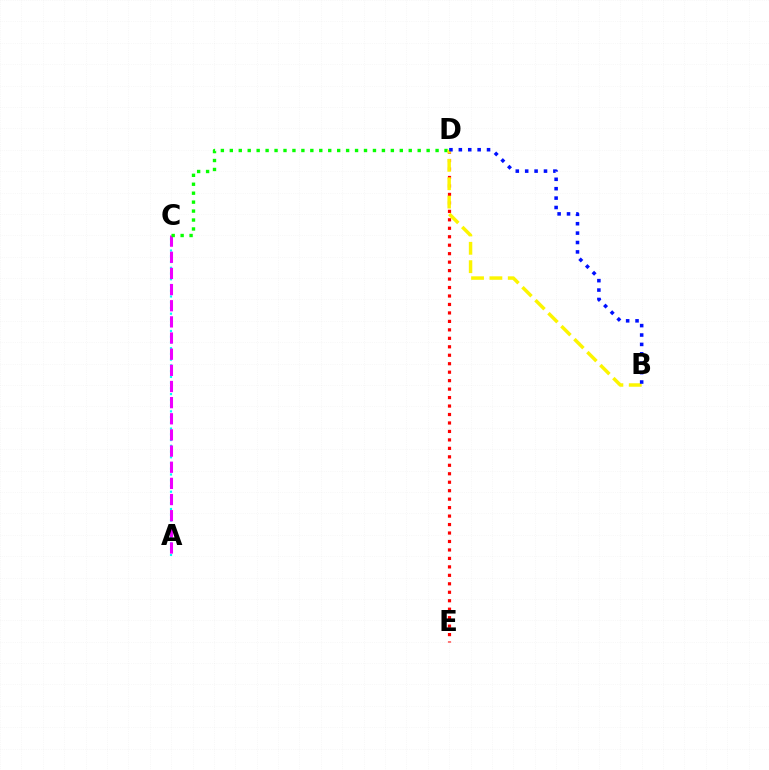{('A', 'C'): [{'color': '#00fff6', 'line_style': 'dotted', 'thickness': 1.56}, {'color': '#ee00ff', 'line_style': 'dashed', 'thickness': 2.19}], ('C', 'D'): [{'color': '#08ff00', 'line_style': 'dotted', 'thickness': 2.43}], ('D', 'E'): [{'color': '#ff0000', 'line_style': 'dotted', 'thickness': 2.3}], ('B', 'D'): [{'color': '#fcf500', 'line_style': 'dashed', 'thickness': 2.49}, {'color': '#0010ff', 'line_style': 'dotted', 'thickness': 2.55}]}